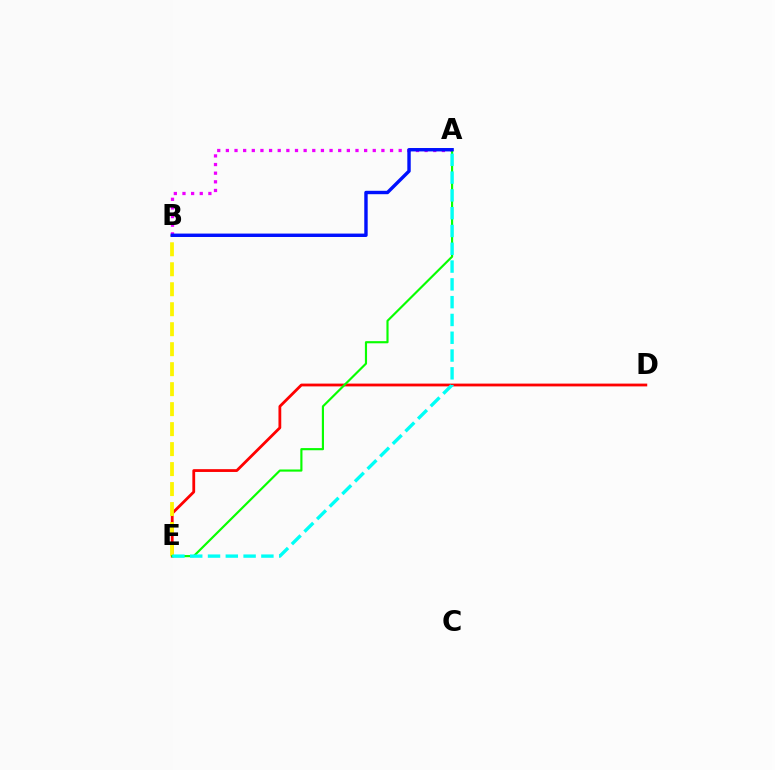{('A', 'B'): [{'color': '#ee00ff', 'line_style': 'dotted', 'thickness': 2.35}, {'color': '#0010ff', 'line_style': 'solid', 'thickness': 2.45}], ('D', 'E'): [{'color': '#ff0000', 'line_style': 'solid', 'thickness': 2.01}], ('B', 'E'): [{'color': '#fcf500', 'line_style': 'dashed', 'thickness': 2.71}], ('A', 'E'): [{'color': '#08ff00', 'line_style': 'solid', 'thickness': 1.55}, {'color': '#00fff6', 'line_style': 'dashed', 'thickness': 2.42}]}